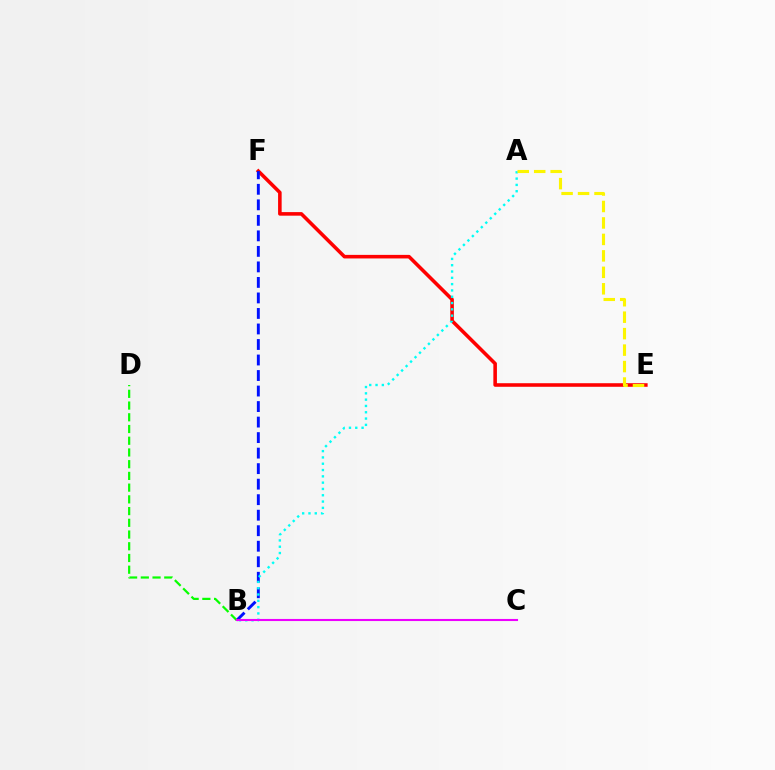{('E', 'F'): [{'color': '#ff0000', 'line_style': 'solid', 'thickness': 2.57}], ('B', 'F'): [{'color': '#0010ff', 'line_style': 'dashed', 'thickness': 2.11}], ('B', 'D'): [{'color': '#08ff00', 'line_style': 'dashed', 'thickness': 1.59}], ('A', 'B'): [{'color': '#00fff6', 'line_style': 'dotted', 'thickness': 1.71}], ('B', 'C'): [{'color': '#ee00ff', 'line_style': 'solid', 'thickness': 1.51}], ('A', 'E'): [{'color': '#fcf500', 'line_style': 'dashed', 'thickness': 2.24}]}